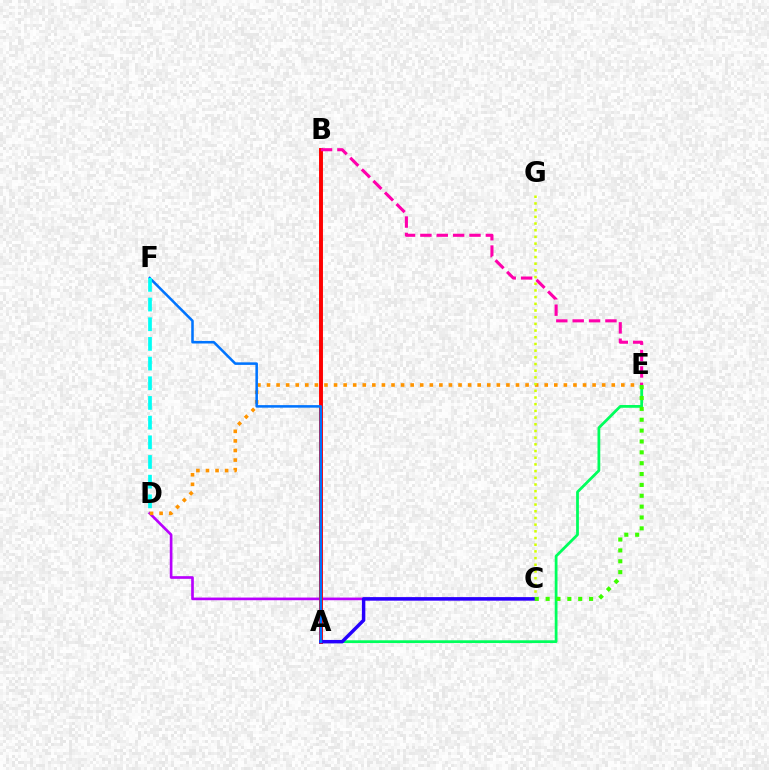{('C', 'D'): [{'color': '#b900ff', 'line_style': 'solid', 'thickness': 1.92}], ('D', 'E'): [{'color': '#ff9400', 'line_style': 'dotted', 'thickness': 2.6}], ('A', 'B'): [{'color': '#ff0000', 'line_style': 'solid', 'thickness': 2.82}], ('A', 'E'): [{'color': '#00ff5c', 'line_style': 'solid', 'thickness': 1.99}], ('C', 'G'): [{'color': '#d1ff00', 'line_style': 'dotted', 'thickness': 1.82}], ('A', 'C'): [{'color': '#2500ff', 'line_style': 'solid', 'thickness': 2.48}], ('B', 'E'): [{'color': '#ff00ac', 'line_style': 'dashed', 'thickness': 2.22}], ('A', 'F'): [{'color': '#0074ff', 'line_style': 'solid', 'thickness': 1.83}], ('D', 'F'): [{'color': '#00fff6', 'line_style': 'dashed', 'thickness': 2.67}], ('C', 'E'): [{'color': '#3dff00', 'line_style': 'dotted', 'thickness': 2.95}]}